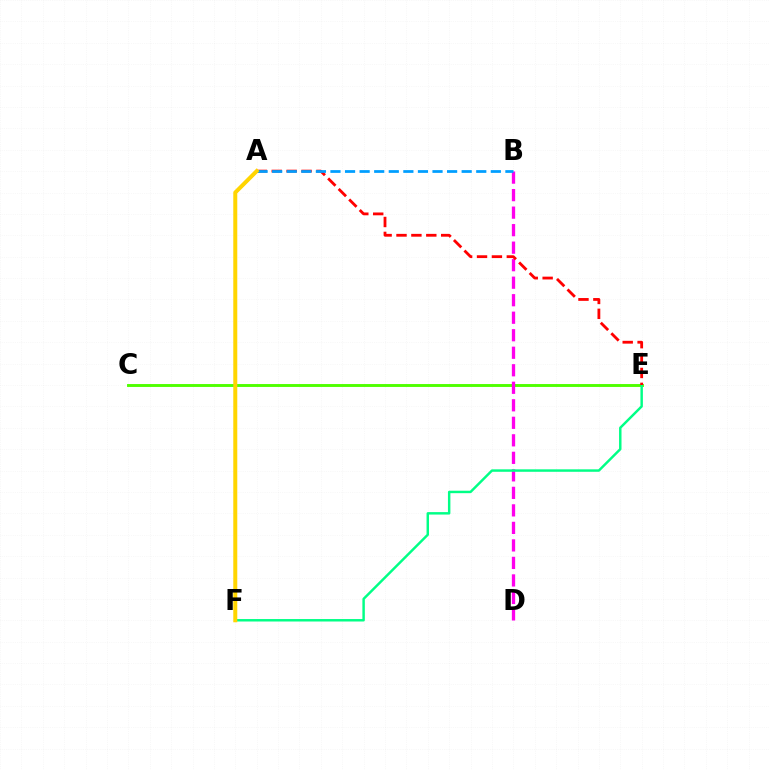{('C', 'E'): [{'color': '#4fff00', 'line_style': 'solid', 'thickness': 2.08}], ('B', 'D'): [{'color': '#ff00ed', 'line_style': 'dashed', 'thickness': 2.38}], ('E', 'F'): [{'color': '#00ff86', 'line_style': 'solid', 'thickness': 1.77}], ('A', 'F'): [{'color': '#3700ff', 'line_style': 'dashed', 'thickness': 1.74}, {'color': '#ffd500', 'line_style': 'solid', 'thickness': 2.88}], ('A', 'E'): [{'color': '#ff0000', 'line_style': 'dashed', 'thickness': 2.02}], ('A', 'B'): [{'color': '#009eff', 'line_style': 'dashed', 'thickness': 1.98}]}